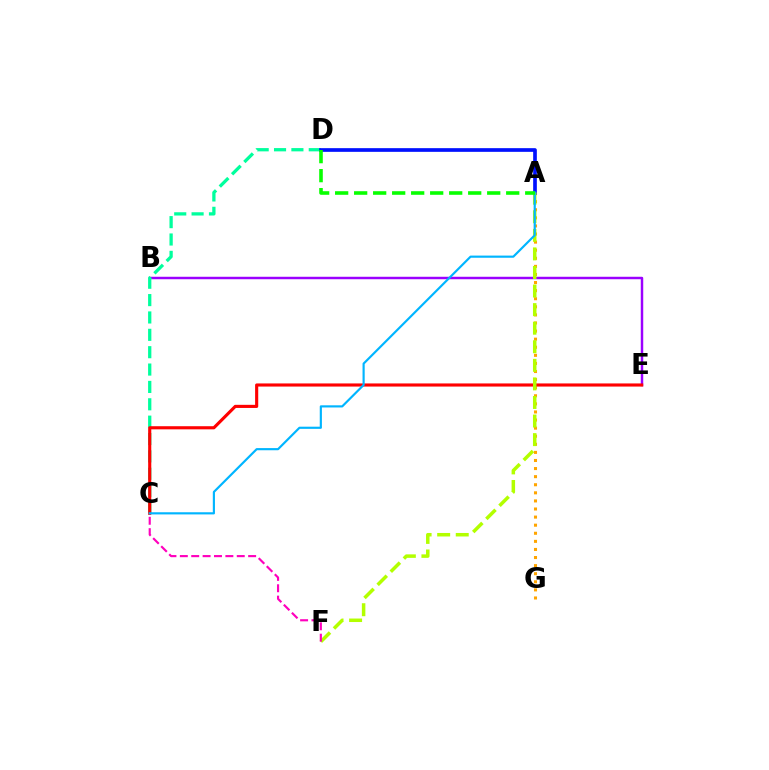{('B', 'E'): [{'color': '#9b00ff', 'line_style': 'solid', 'thickness': 1.77}], ('A', 'G'): [{'color': '#ffa500', 'line_style': 'dotted', 'thickness': 2.2}], ('C', 'D'): [{'color': '#00ff9d', 'line_style': 'dashed', 'thickness': 2.36}], ('A', 'D'): [{'color': '#0010ff', 'line_style': 'solid', 'thickness': 2.65}, {'color': '#08ff00', 'line_style': 'dashed', 'thickness': 2.58}], ('C', 'E'): [{'color': '#ff0000', 'line_style': 'solid', 'thickness': 2.25}], ('A', 'F'): [{'color': '#b3ff00', 'line_style': 'dashed', 'thickness': 2.52}], ('A', 'C'): [{'color': '#00b5ff', 'line_style': 'solid', 'thickness': 1.56}], ('C', 'F'): [{'color': '#ff00bd', 'line_style': 'dashed', 'thickness': 1.55}]}